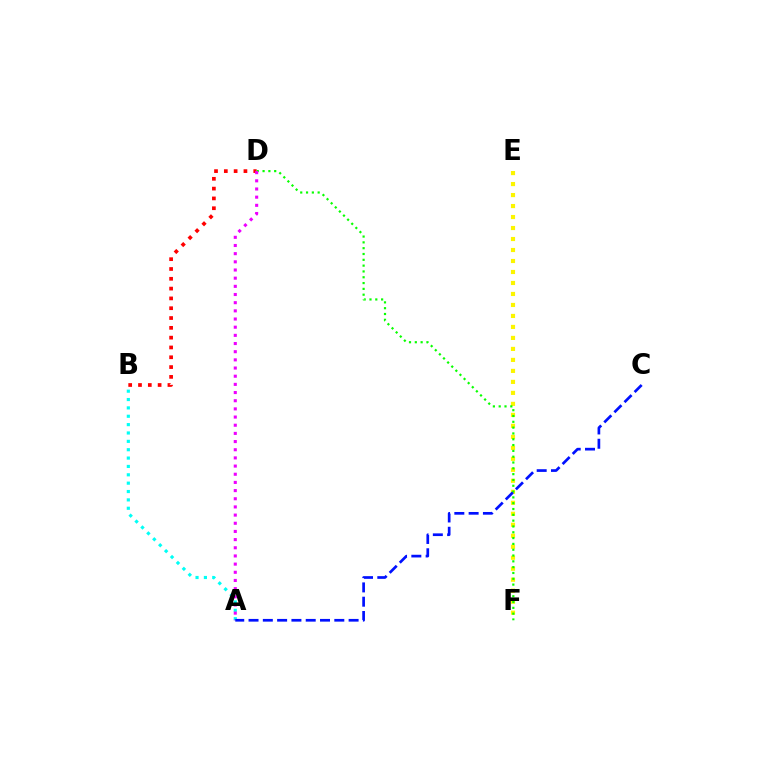{('A', 'B'): [{'color': '#00fff6', 'line_style': 'dotted', 'thickness': 2.27}], ('E', 'F'): [{'color': '#fcf500', 'line_style': 'dotted', 'thickness': 2.99}], ('B', 'D'): [{'color': '#ff0000', 'line_style': 'dotted', 'thickness': 2.67}], ('D', 'F'): [{'color': '#08ff00', 'line_style': 'dotted', 'thickness': 1.58}], ('A', 'D'): [{'color': '#ee00ff', 'line_style': 'dotted', 'thickness': 2.22}], ('A', 'C'): [{'color': '#0010ff', 'line_style': 'dashed', 'thickness': 1.94}]}